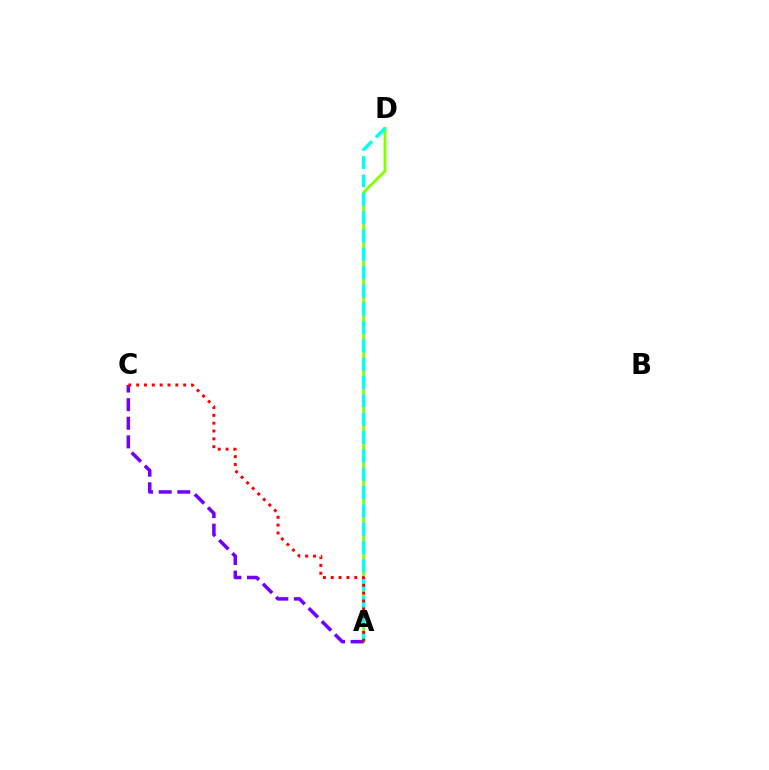{('A', 'D'): [{'color': '#84ff00', 'line_style': 'solid', 'thickness': 2.07}, {'color': '#00fff6', 'line_style': 'dashed', 'thickness': 2.49}], ('A', 'C'): [{'color': '#7200ff', 'line_style': 'dashed', 'thickness': 2.53}, {'color': '#ff0000', 'line_style': 'dotted', 'thickness': 2.13}]}